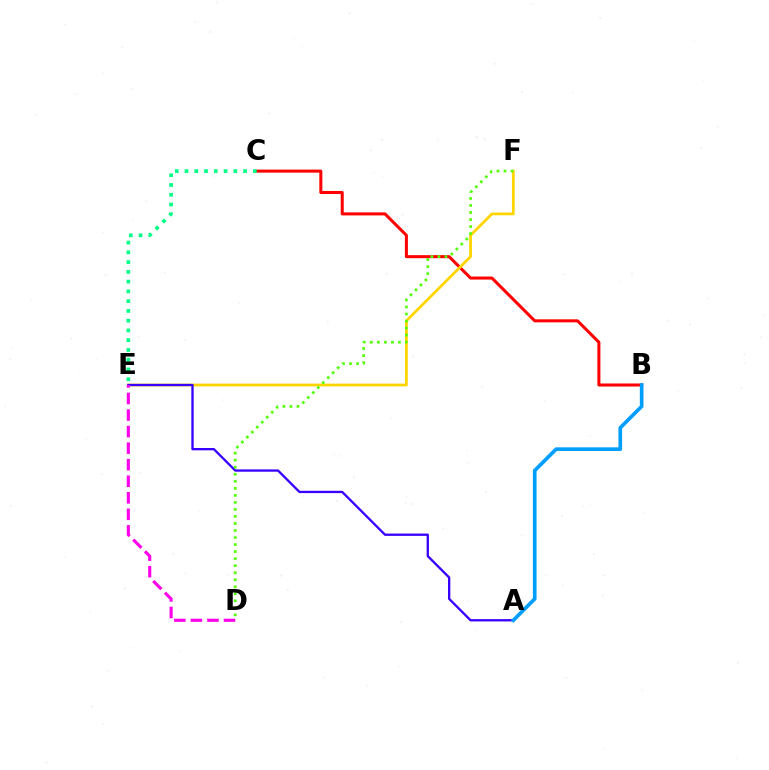{('B', 'C'): [{'color': '#ff0000', 'line_style': 'solid', 'thickness': 2.18}], ('E', 'F'): [{'color': '#ffd500', 'line_style': 'solid', 'thickness': 1.99}], ('C', 'E'): [{'color': '#00ff86', 'line_style': 'dotted', 'thickness': 2.65}], ('A', 'E'): [{'color': '#3700ff', 'line_style': 'solid', 'thickness': 1.67}], ('D', 'F'): [{'color': '#4fff00', 'line_style': 'dotted', 'thickness': 1.91}], ('A', 'B'): [{'color': '#009eff', 'line_style': 'solid', 'thickness': 2.64}], ('D', 'E'): [{'color': '#ff00ed', 'line_style': 'dashed', 'thickness': 2.25}]}